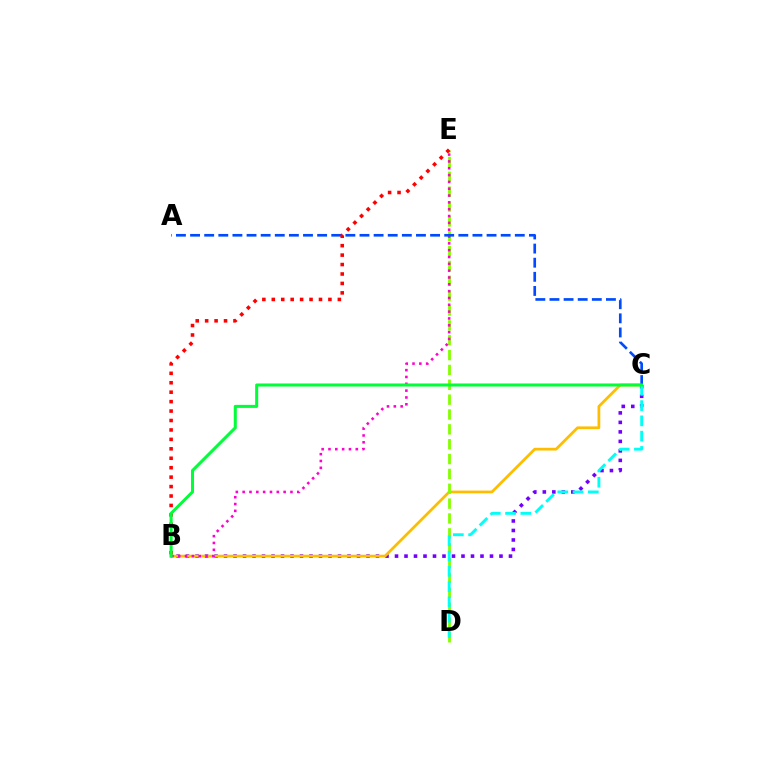{('B', 'C'): [{'color': '#7200ff', 'line_style': 'dotted', 'thickness': 2.58}, {'color': '#ffbd00', 'line_style': 'solid', 'thickness': 1.97}, {'color': '#00ff39', 'line_style': 'solid', 'thickness': 2.19}], ('D', 'E'): [{'color': '#84ff00', 'line_style': 'dashed', 'thickness': 2.02}], ('C', 'D'): [{'color': '#00fff6', 'line_style': 'dashed', 'thickness': 2.07}], ('B', 'E'): [{'color': '#ff00cf', 'line_style': 'dotted', 'thickness': 1.86}, {'color': '#ff0000', 'line_style': 'dotted', 'thickness': 2.56}], ('A', 'C'): [{'color': '#004bff', 'line_style': 'dashed', 'thickness': 1.92}]}